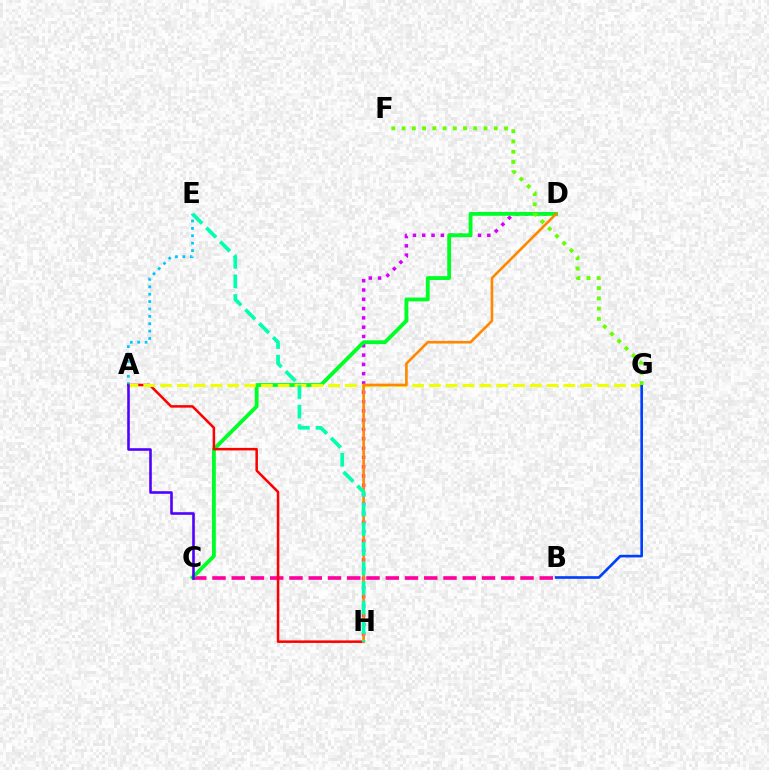{('A', 'E'): [{'color': '#00c7ff', 'line_style': 'dotted', 'thickness': 2.01}], ('D', 'H'): [{'color': '#d600ff', 'line_style': 'dotted', 'thickness': 2.53}, {'color': '#ff8800', 'line_style': 'solid', 'thickness': 1.9}], ('B', 'C'): [{'color': '#ff00a0', 'line_style': 'dashed', 'thickness': 2.62}], ('C', 'D'): [{'color': '#00ff27', 'line_style': 'solid', 'thickness': 2.77}], ('A', 'H'): [{'color': '#ff0000', 'line_style': 'solid', 'thickness': 1.82}], ('A', 'G'): [{'color': '#eeff00', 'line_style': 'dashed', 'thickness': 2.28}], ('B', 'G'): [{'color': '#003fff', 'line_style': 'solid', 'thickness': 1.9}], ('F', 'G'): [{'color': '#66ff00', 'line_style': 'dotted', 'thickness': 2.78}], ('E', 'H'): [{'color': '#00ffaf', 'line_style': 'dashed', 'thickness': 2.66}], ('A', 'C'): [{'color': '#4f00ff', 'line_style': 'solid', 'thickness': 1.86}]}